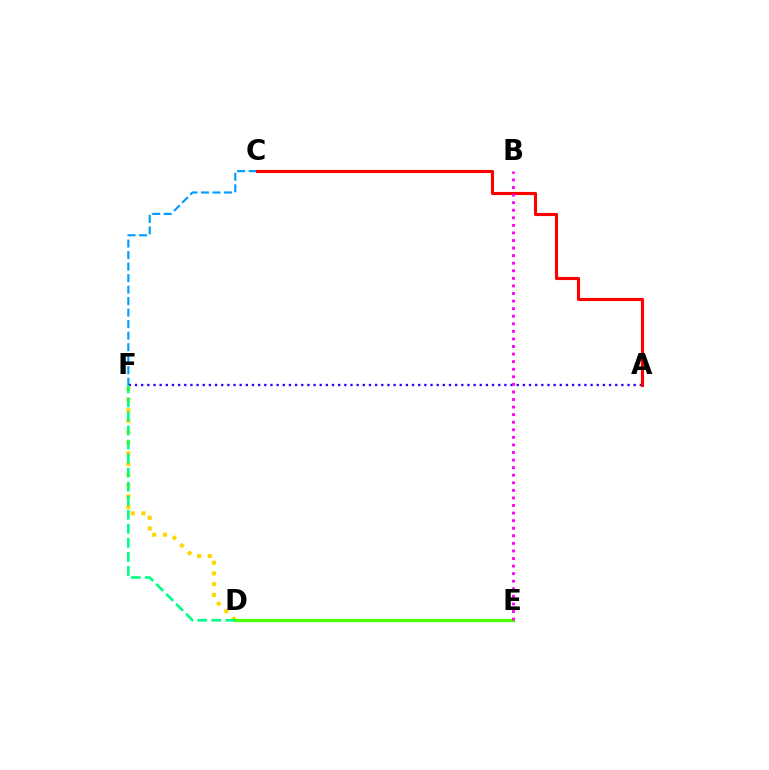{('C', 'F'): [{'color': '#009eff', 'line_style': 'dashed', 'thickness': 1.56}], ('D', 'F'): [{'color': '#ffd500', 'line_style': 'dotted', 'thickness': 2.92}, {'color': '#00ff86', 'line_style': 'dashed', 'thickness': 1.91}], ('A', 'F'): [{'color': '#3700ff', 'line_style': 'dotted', 'thickness': 1.67}], ('D', 'E'): [{'color': '#4fff00', 'line_style': 'solid', 'thickness': 2.37}], ('A', 'C'): [{'color': '#ff0000', 'line_style': 'solid', 'thickness': 2.24}], ('B', 'E'): [{'color': '#ff00ed', 'line_style': 'dotted', 'thickness': 2.06}]}